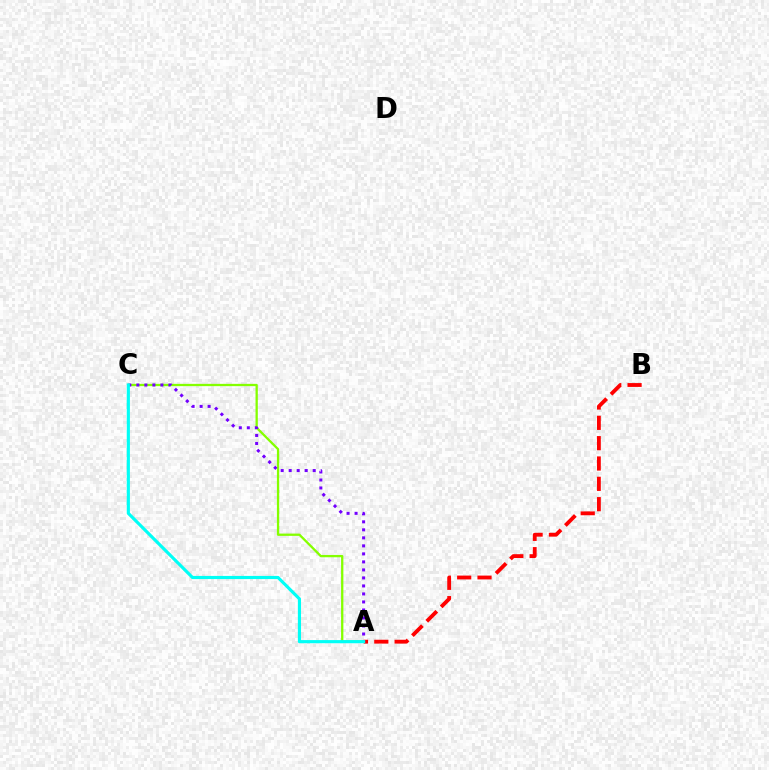{('A', 'B'): [{'color': '#ff0000', 'line_style': 'dashed', 'thickness': 2.76}], ('A', 'C'): [{'color': '#84ff00', 'line_style': 'solid', 'thickness': 1.65}, {'color': '#7200ff', 'line_style': 'dotted', 'thickness': 2.18}, {'color': '#00fff6', 'line_style': 'solid', 'thickness': 2.27}]}